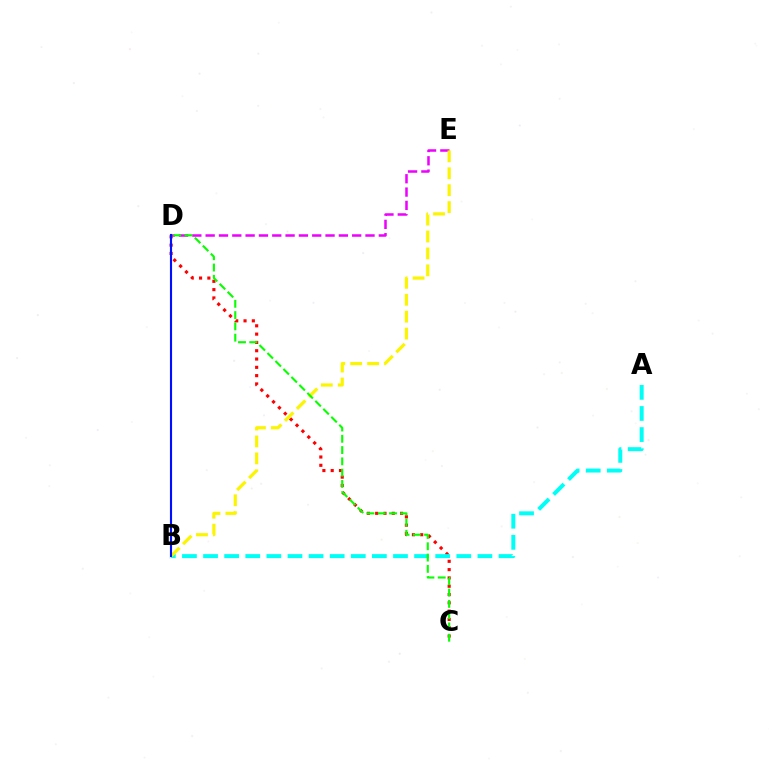{('C', 'D'): [{'color': '#ff0000', 'line_style': 'dotted', 'thickness': 2.26}, {'color': '#08ff00', 'line_style': 'dashed', 'thickness': 1.53}], ('A', 'B'): [{'color': '#00fff6', 'line_style': 'dashed', 'thickness': 2.87}], ('D', 'E'): [{'color': '#ee00ff', 'line_style': 'dashed', 'thickness': 1.81}], ('B', 'E'): [{'color': '#fcf500', 'line_style': 'dashed', 'thickness': 2.3}], ('B', 'D'): [{'color': '#0010ff', 'line_style': 'solid', 'thickness': 1.53}]}